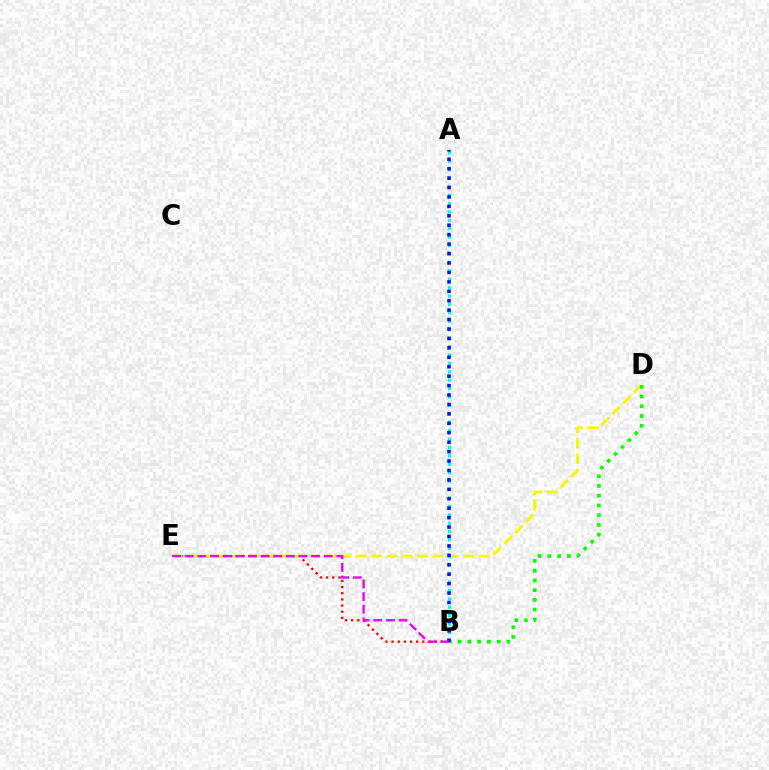{('B', 'E'): [{'color': '#ff0000', 'line_style': 'dotted', 'thickness': 1.67}, {'color': '#ee00ff', 'line_style': 'dashed', 'thickness': 1.72}], ('D', 'E'): [{'color': '#fcf500', 'line_style': 'dashed', 'thickness': 2.08}], ('A', 'B'): [{'color': '#00fff6', 'line_style': 'dotted', 'thickness': 2.29}, {'color': '#0010ff', 'line_style': 'dotted', 'thickness': 2.56}], ('B', 'D'): [{'color': '#08ff00', 'line_style': 'dotted', 'thickness': 2.65}]}